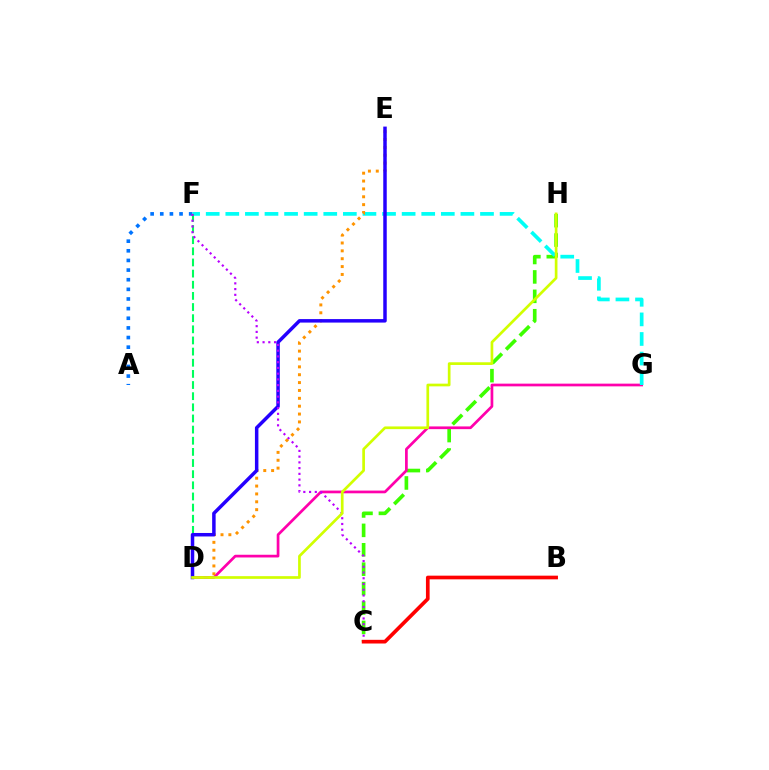{('C', 'H'): [{'color': '#3dff00', 'line_style': 'dashed', 'thickness': 2.64}], ('D', 'G'): [{'color': '#ff00ac', 'line_style': 'solid', 'thickness': 1.95}], ('A', 'F'): [{'color': '#0074ff', 'line_style': 'dotted', 'thickness': 2.62}], ('F', 'G'): [{'color': '#00fff6', 'line_style': 'dashed', 'thickness': 2.66}], ('D', 'F'): [{'color': '#00ff5c', 'line_style': 'dashed', 'thickness': 1.51}], ('D', 'E'): [{'color': '#ff9400', 'line_style': 'dotted', 'thickness': 2.14}, {'color': '#2500ff', 'line_style': 'solid', 'thickness': 2.51}], ('C', 'F'): [{'color': '#b900ff', 'line_style': 'dotted', 'thickness': 1.56}], ('B', 'C'): [{'color': '#ff0000', 'line_style': 'solid', 'thickness': 2.65}], ('D', 'H'): [{'color': '#d1ff00', 'line_style': 'solid', 'thickness': 1.94}]}